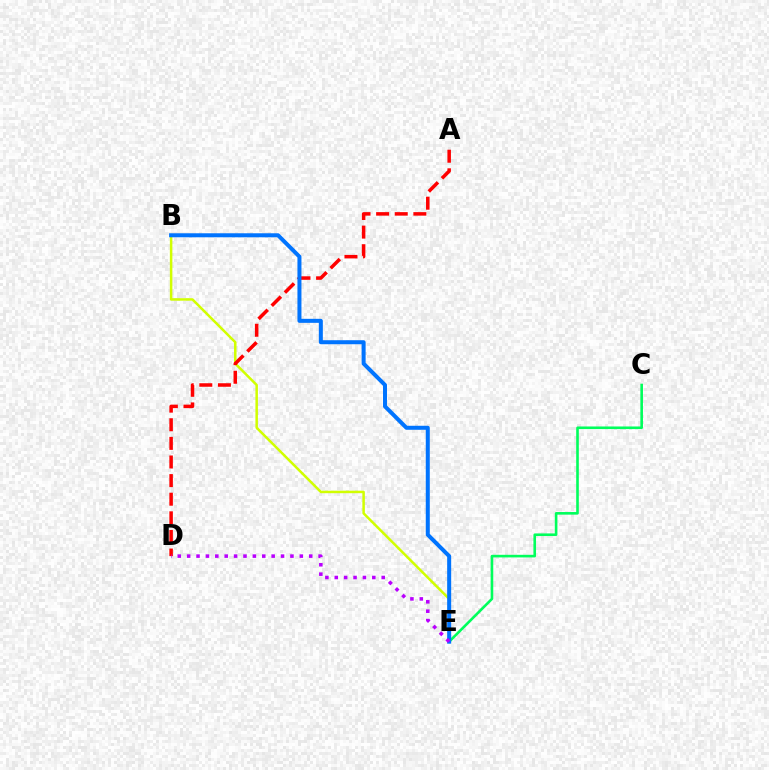{('C', 'E'): [{'color': '#00ff5c', 'line_style': 'solid', 'thickness': 1.88}], ('B', 'E'): [{'color': '#d1ff00', 'line_style': 'solid', 'thickness': 1.8}, {'color': '#0074ff', 'line_style': 'solid', 'thickness': 2.89}], ('A', 'D'): [{'color': '#ff0000', 'line_style': 'dashed', 'thickness': 2.53}], ('D', 'E'): [{'color': '#b900ff', 'line_style': 'dotted', 'thickness': 2.55}]}